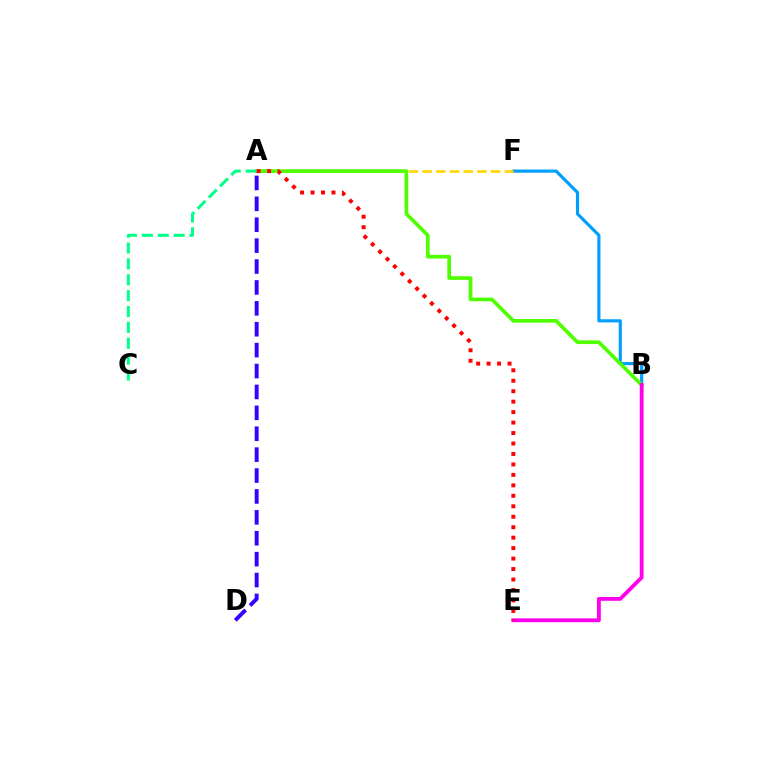{('B', 'F'): [{'color': '#009eff', 'line_style': 'solid', 'thickness': 2.27}], ('A', 'F'): [{'color': '#ffd500', 'line_style': 'dashed', 'thickness': 1.87}], ('A', 'B'): [{'color': '#4fff00', 'line_style': 'solid', 'thickness': 2.65}], ('B', 'E'): [{'color': '#ff00ed', 'line_style': 'solid', 'thickness': 2.76}], ('A', 'C'): [{'color': '#00ff86', 'line_style': 'dashed', 'thickness': 2.16}], ('A', 'D'): [{'color': '#3700ff', 'line_style': 'dashed', 'thickness': 2.84}], ('A', 'E'): [{'color': '#ff0000', 'line_style': 'dotted', 'thickness': 2.84}]}